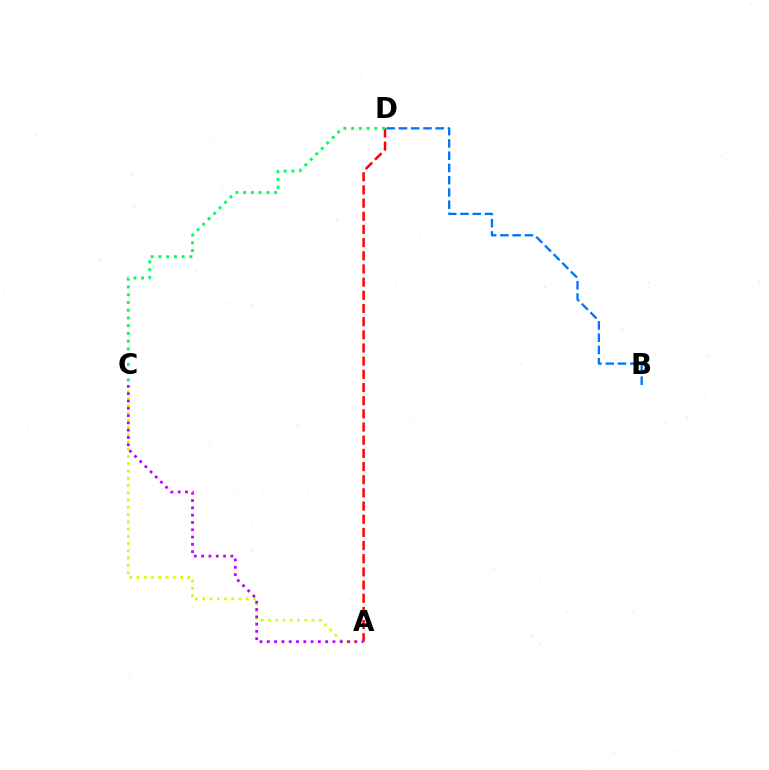{('A', 'D'): [{'color': '#ff0000', 'line_style': 'dashed', 'thickness': 1.79}], ('A', 'C'): [{'color': '#d1ff00', 'line_style': 'dotted', 'thickness': 1.97}, {'color': '#b900ff', 'line_style': 'dotted', 'thickness': 1.98}], ('C', 'D'): [{'color': '#00ff5c', 'line_style': 'dotted', 'thickness': 2.1}], ('B', 'D'): [{'color': '#0074ff', 'line_style': 'dashed', 'thickness': 1.67}]}